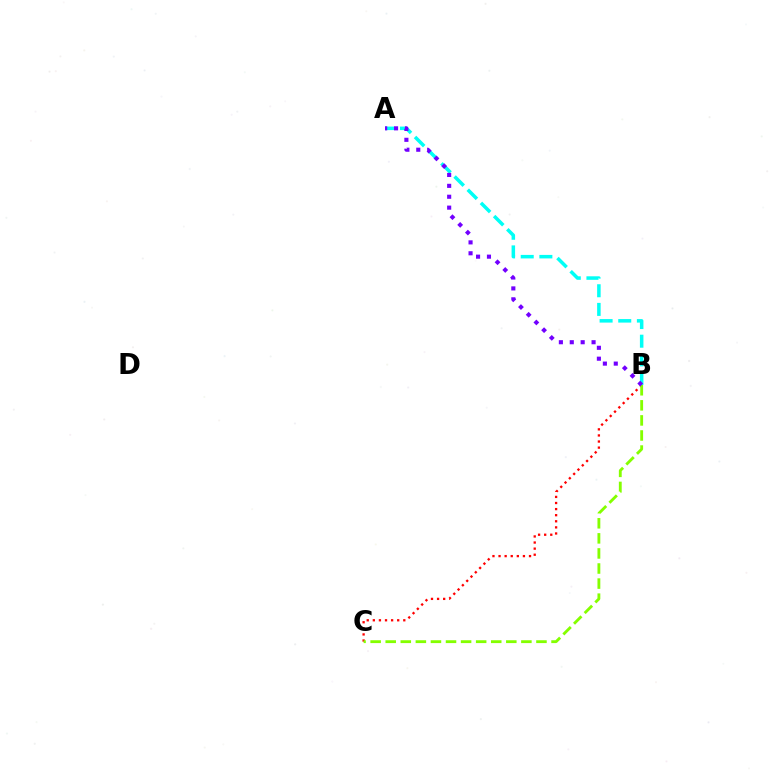{('A', 'B'): [{'color': '#00fff6', 'line_style': 'dashed', 'thickness': 2.53}, {'color': '#7200ff', 'line_style': 'dotted', 'thickness': 2.96}], ('B', 'C'): [{'color': '#ff0000', 'line_style': 'dotted', 'thickness': 1.66}, {'color': '#84ff00', 'line_style': 'dashed', 'thickness': 2.05}]}